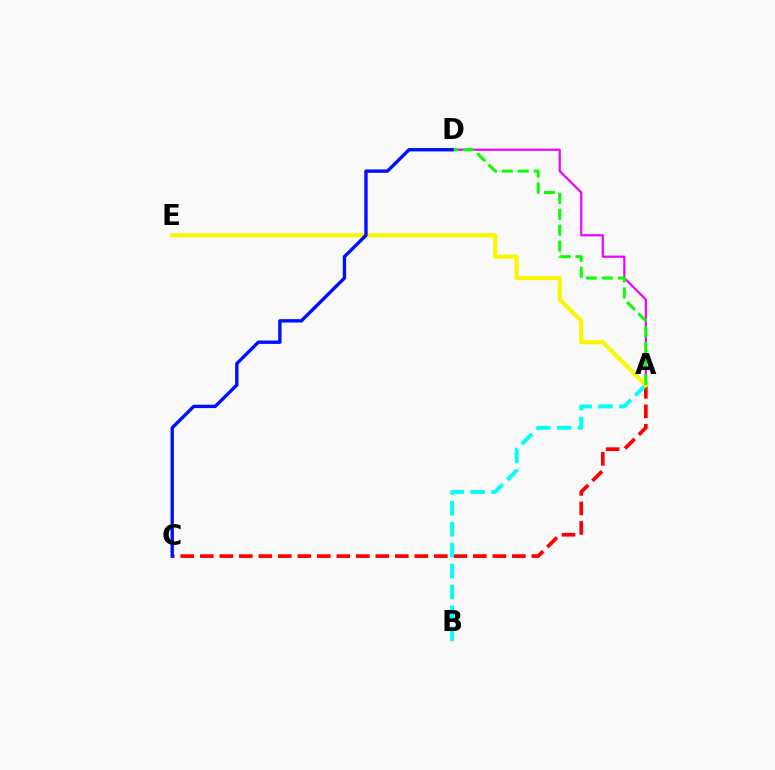{('A', 'D'): [{'color': '#ee00ff', 'line_style': 'solid', 'thickness': 1.58}, {'color': '#08ff00', 'line_style': 'dashed', 'thickness': 2.16}], ('A', 'C'): [{'color': '#ff0000', 'line_style': 'dashed', 'thickness': 2.65}], ('A', 'B'): [{'color': '#00fff6', 'line_style': 'dashed', 'thickness': 2.84}], ('A', 'E'): [{'color': '#fcf500', 'line_style': 'solid', 'thickness': 2.96}], ('C', 'D'): [{'color': '#0010ff', 'line_style': 'solid', 'thickness': 2.43}]}